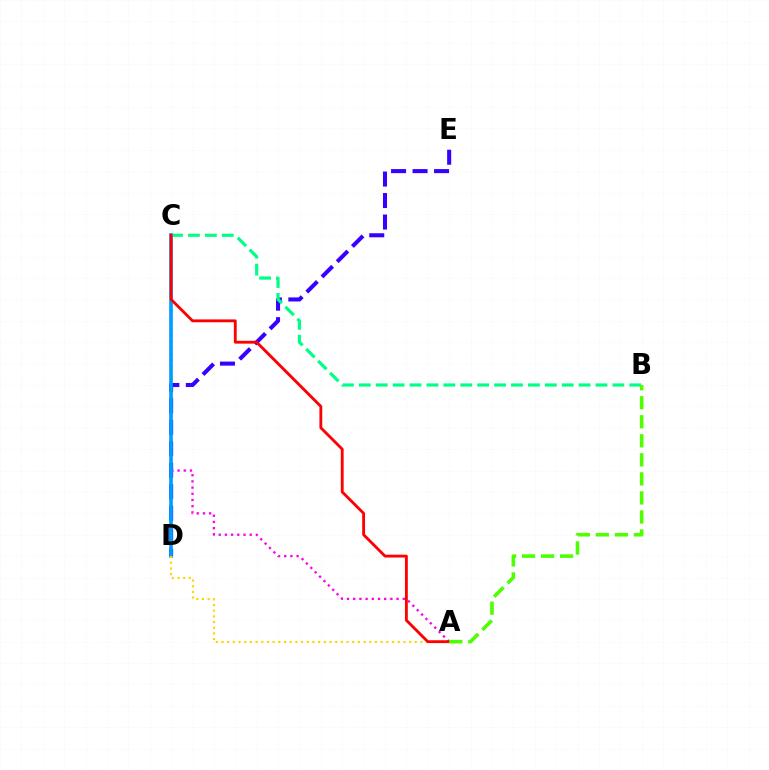{('D', 'E'): [{'color': '#3700ff', 'line_style': 'dashed', 'thickness': 2.92}], ('A', 'C'): [{'color': '#ff00ed', 'line_style': 'dotted', 'thickness': 1.68}, {'color': '#ff0000', 'line_style': 'solid', 'thickness': 2.04}], ('C', 'D'): [{'color': '#009eff', 'line_style': 'solid', 'thickness': 2.61}], ('B', 'C'): [{'color': '#00ff86', 'line_style': 'dashed', 'thickness': 2.3}], ('A', 'D'): [{'color': '#ffd500', 'line_style': 'dotted', 'thickness': 1.54}], ('A', 'B'): [{'color': '#4fff00', 'line_style': 'dashed', 'thickness': 2.59}]}